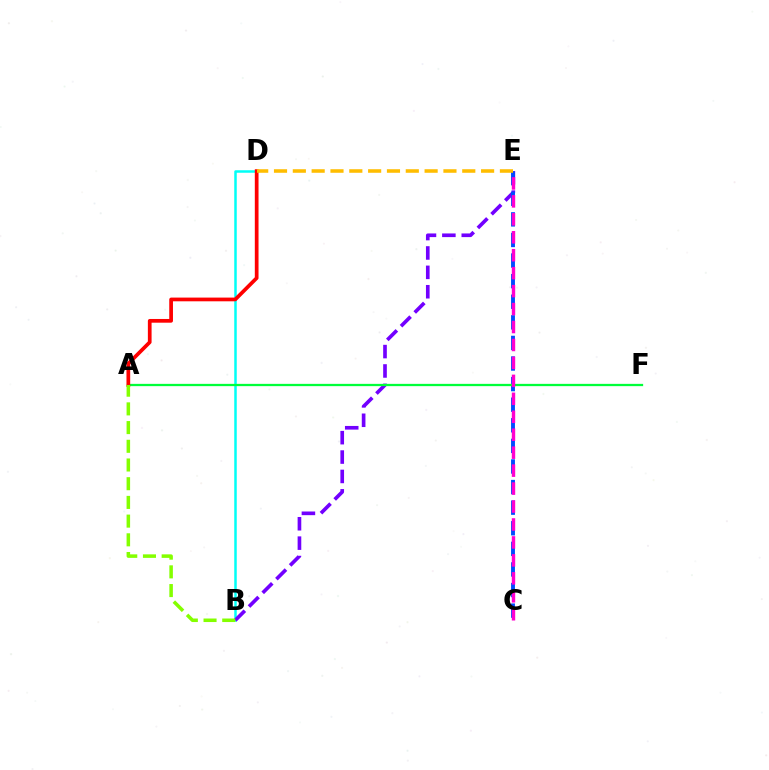{('B', 'D'): [{'color': '#00fff6', 'line_style': 'solid', 'thickness': 1.8}], ('B', 'E'): [{'color': '#7200ff', 'line_style': 'dashed', 'thickness': 2.63}], ('C', 'E'): [{'color': '#004bff', 'line_style': 'dashed', 'thickness': 2.8}, {'color': '#ff00cf', 'line_style': 'dashed', 'thickness': 2.44}], ('A', 'F'): [{'color': '#00ff39', 'line_style': 'solid', 'thickness': 1.64}], ('A', 'D'): [{'color': '#ff0000', 'line_style': 'solid', 'thickness': 2.68}], ('A', 'B'): [{'color': '#84ff00', 'line_style': 'dashed', 'thickness': 2.54}], ('D', 'E'): [{'color': '#ffbd00', 'line_style': 'dashed', 'thickness': 2.56}]}